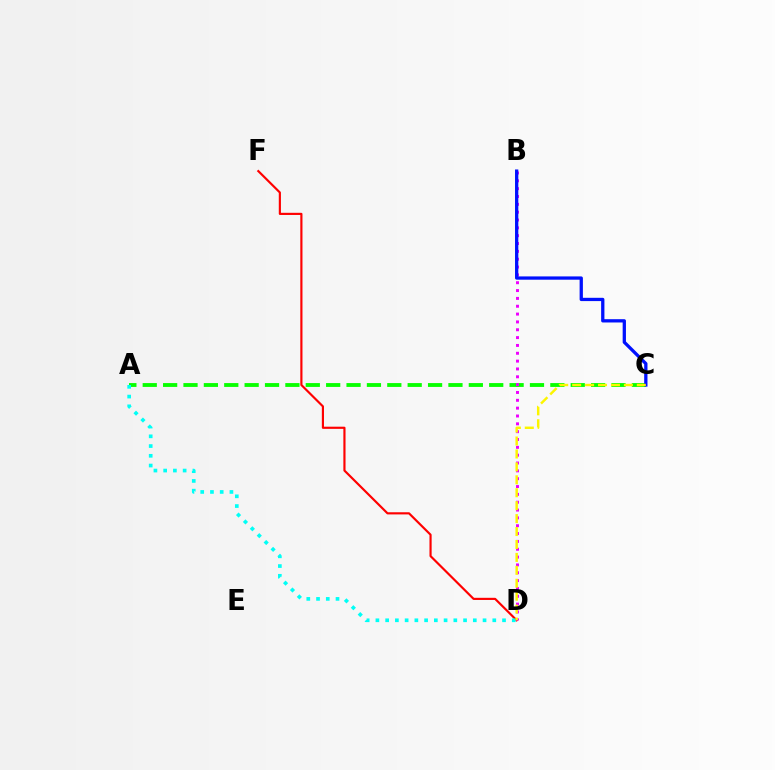{('A', 'C'): [{'color': '#08ff00', 'line_style': 'dashed', 'thickness': 2.77}], ('D', 'F'): [{'color': '#ff0000', 'line_style': 'solid', 'thickness': 1.56}], ('B', 'D'): [{'color': '#ee00ff', 'line_style': 'dotted', 'thickness': 2.13}], ('B', 'C'): [{'color': '#0010ff', 'line_style': 'solid', 'thickness': 2.36}], ('A', 'D'): [{'color': '#00fff6', 'line_style': 'dotted', 'thickness': 2.65}], ('C', 'D'): [{'color': '#fcf500', 'line_style': 'dashed', 'thickness': 1.76}]}